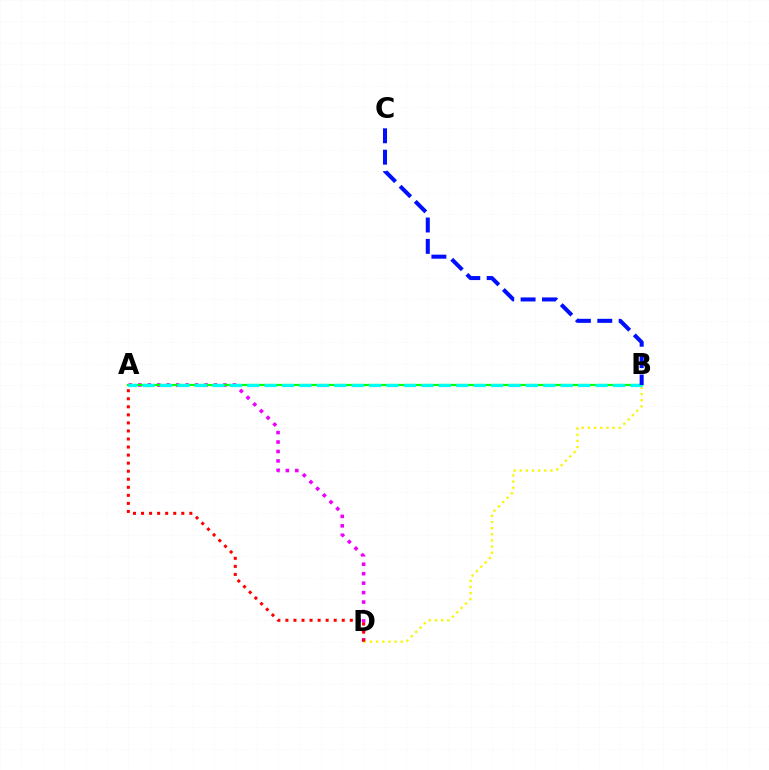{('A', 'D'): [{'color': '#ee00ff', 'line_style': 'dotted', 'thickness': 2.57}, {'color': '#ff0000', 'line_style': 'dotted', 'thickness': 2.19}], ('B', 'D'): [{'color': '#fcf500', 'line_style': 'dotted', 'thickness': 1.67}], ('A', 'B'): [{'color': '#08ff00', 'line_style': 'solid', 'thickness': 1.61}, {'color': '#00fff6', 'line_style': 'dashed', 'thickness': 2.37}], ('B', 'C'): [{'color': '#0010ff', 'line_style': 'dashed', 'thickness': 2.91}]}